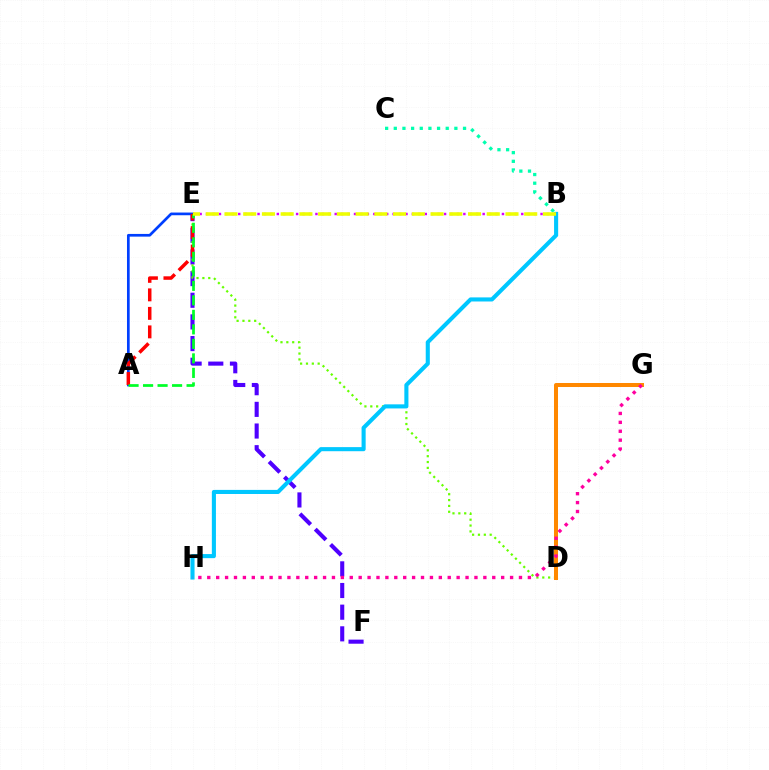{('A', 'E'): [{'color': '#003fff', 'line_style': 'solid', 'thickness': 1.94}, {'color': '#ff0000', 'line_style': 'dashed', 'thickness': 2.51}, {'color': '#00ff27', 'line_style': 'dashed', 'thickness': 1.97}], ('E', 'F'): [{'color': '#4f00ff', 'line_style': 'dashed', 'thickness': 2.94}], ('D', 'E'): [{'color': '#66ff00', 'line_style': 'dotted', 'thickness': 1.59}], ('D', 'G'): [{'color': '#ff8800', 'line_style': 'solid', 'thickness': 2.89}], ('B', 'E'): [{'color': '#d600ff', 'line_style': 'dotted', 'thickness': 1.75}, {'color': '#eeff00', 'line_style': 'dashed', 'thickness': 2.55}], ('B', 'H'): [{'color': '#00c7ff', 'line_style': 'solid', 'thickness': 2.94}], ('B', 'C'): [{'color': '#00ffaf', 'line_style': 'dotted', 'thickness': 2.35}], ('G', 'H'): [{'color': '#ff00a0', 'line_style': 'dotted', 'thickness': 2.42}]}